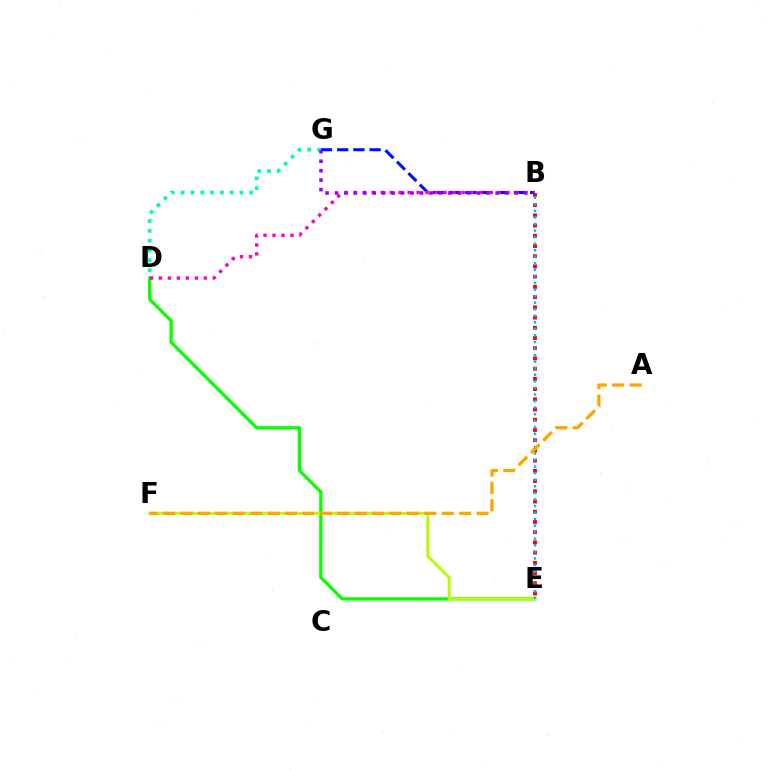{('B', 'G'): [{'color': '#0010ff', 'line_style': 'dashed', 'thickness': 2.2}, {'color': '#9b00ff', 'line_style': 'dotted', 'thickness': 2.57}], ('B', 'E'): [{'color': '#ff0000', 'line_style': 'dotted', 'thickness': 2.78}, {'color': '#00b5ff', 'line_style': 'dotted', 'thickness': 1.78}], ('D', 'E'): [{'color': '#08ff00', 'line_style': 'solid', 'thickness': 2.36}], ('E', 'F'): [{'color': '#b3ff00', 'line_style': 'solid', 'thickness': 2.16}], ('B', 'D'): [{'color': '#ff00bd', 'line_style': 'dotted', 'thickness': 2.44}], ('D', 'G'): [{'color': '#00ff9d', 'line_style': 'dotted', 'thickness': 2.66}], ('A', 'F'): [{'color': '#ffa500', 'line_style': 'dashed', 'thickness': 2.37}]}